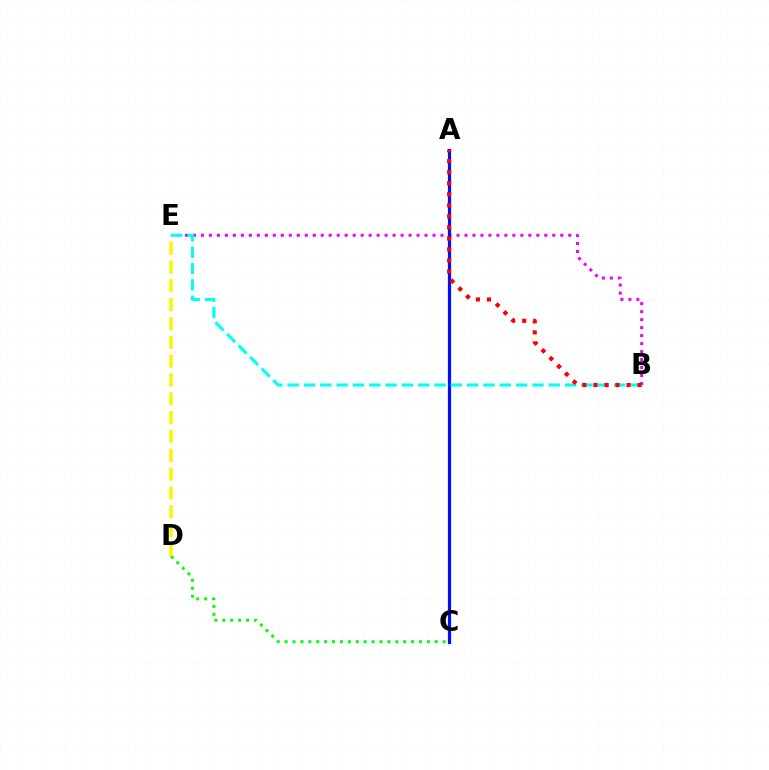{('B', 'E'): [{'color': '#ee00ff', 'line_style': 'dotted', 'thickness': 2.17}, {'color': '#00fff6', 'line_style': 'dashed', 'thickness': 2.22}], ('C', 'D'): [{'color': '#08ff00', 'line_style': 'dotted', 'thickness': 2.15}], ('D', 'E'): [{'color': '#fcf500', 'line_style': 'dashed', 'thickness': 2.56}], ('A', 'C'): [{'color': '#0010ff', 'line_style': 'solid', 'thickness': 2.32}], ('A', 'B'): [{'color': '#ff0000', 'line_style': 'dotted', 'thickness': 3.0}]}